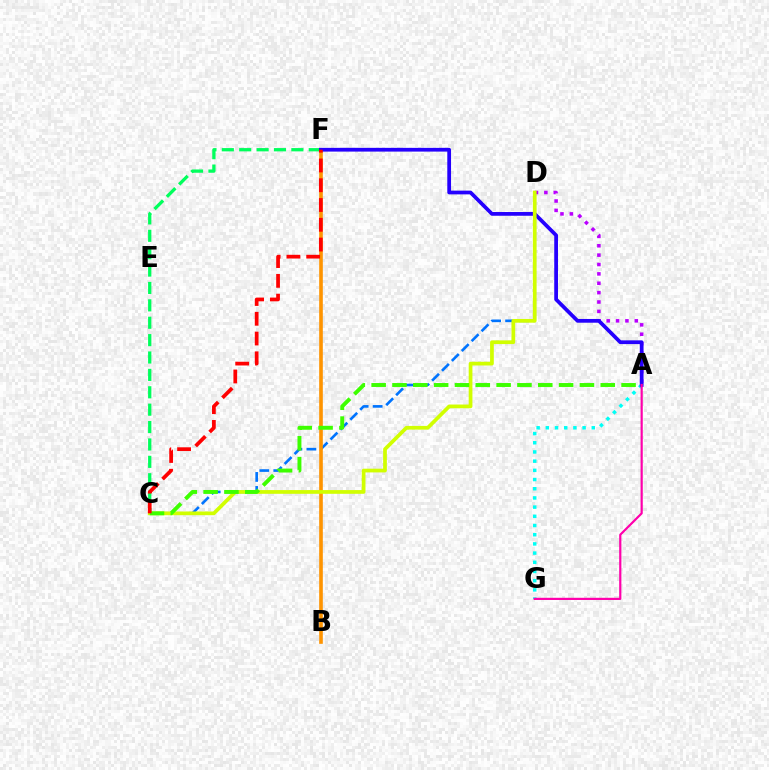{('A', 'G'): [{'color': '#00fff6', 'line_style': 'dotted', 'thickness': 2.5}, {'color': '#ff00ac', 'line_style': 'solid', 'thickness': 1.58}], ('C', 'D'): [{'color': '#0074ff', 'line_style': 'dashed', 'thickness': 1.9}, {'color': '#d1ff00', 'line_style': 'solid', 'thickness': 2.68}], ('B', 'F'): [{'color': '#ff9400', 'line_style': 'solid', 'thickness': 2.62}], ('C', 'F'): [{'color': '#00ff5c', 'line_style': 'dashed', 'thickness': 2.36}, {'color': '#ff0000', 'line_style': 'dashed', 'thickness': 2.69}], ('A', 'D'): [{'color': '#b900ff', 'line_style': 'dotted', 'thickness': 2.55}], ('A', 'F'): [{'color': '#2500ff', 'line_style': 'solid', 'thickness': 2.7}], ('A', 'C'): [{'color': '#3dff00', 'line_style': 'dashed', 'thickness': 2.83}]}